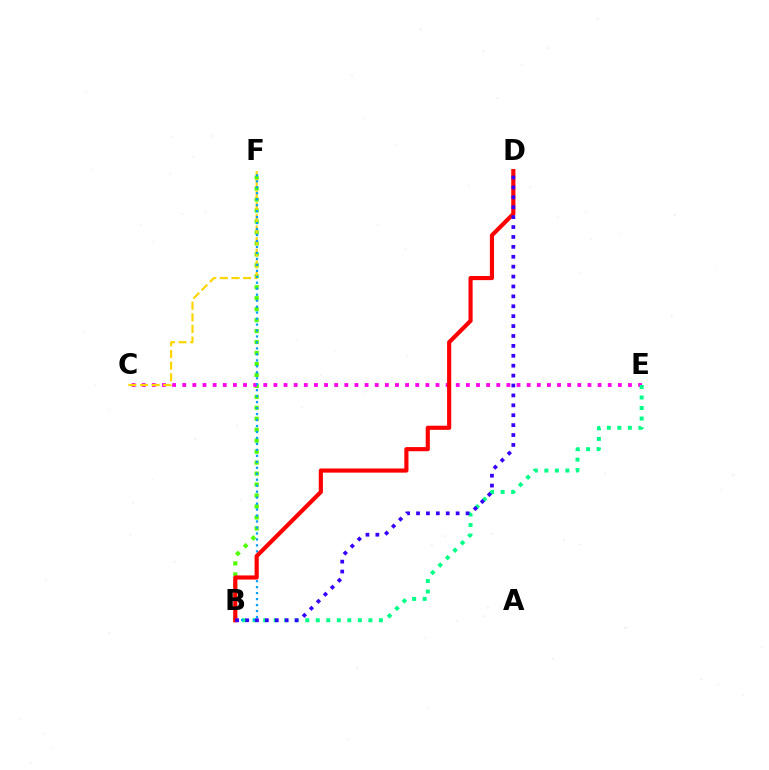{('B', 'F'): [{'color': '#4fff00', 'line_style': 'dotted', 'thickness': 2.98}, {'color': '#009eff', 'line_style': 'dotted', 'thickness': 1.62}], ('C', 'E'): [{'color': '#ff00ed', 'line_style': 'dotted', 'thickness': 2.75}], ('B', 'E'): [{'color': '#00ff86', 'line_style': 'dotted', 'thickness': 2.86}], ('C', 'F'): [{'color': '#ffd500', 'line_style': 'dashed', 'thickness': 1.58}], ('B', 'D'): [{'color': '#ff0000', 'line_style': 'solid', 'thickness': 2.98}, {'color': '#3700ff', 'line_style': 'dotted', 'thickness': 2.69}]}